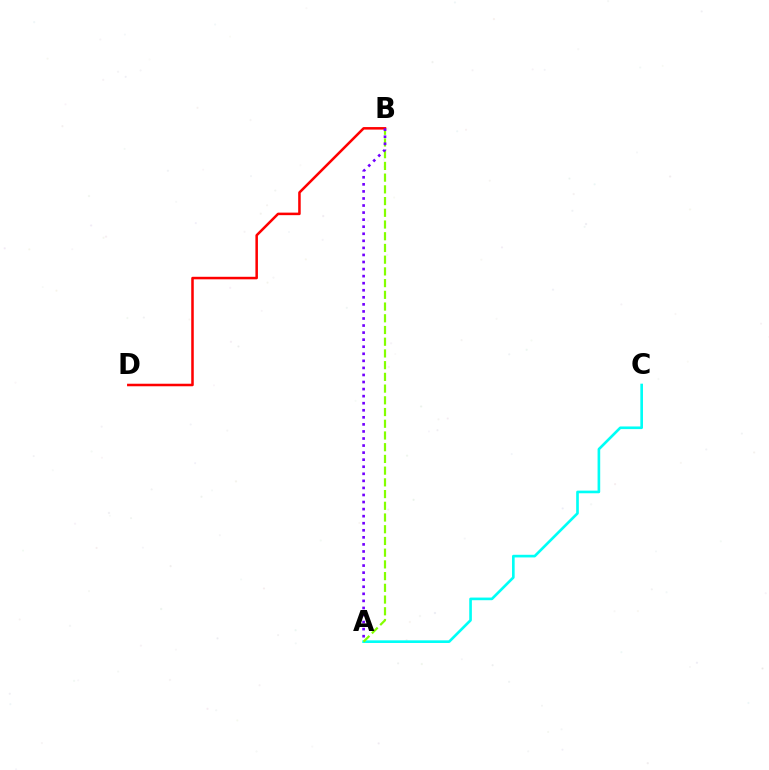{('A', 'C'): [{'color': '#00fff6', 'line_style': 'solid', 'thickness': 1.9}], ('A', 'B'): [{'color': '#84ff00', 'line_style': 'dashed', 'thickness': 1.59}, {'color': '#7200ff', 'line_style': 'dotted', 'thickness': 1.92}], ('B', 'D'): [{'color': '#ff0000', 'line_style': 'solid', 'thickness': 1.82}]}